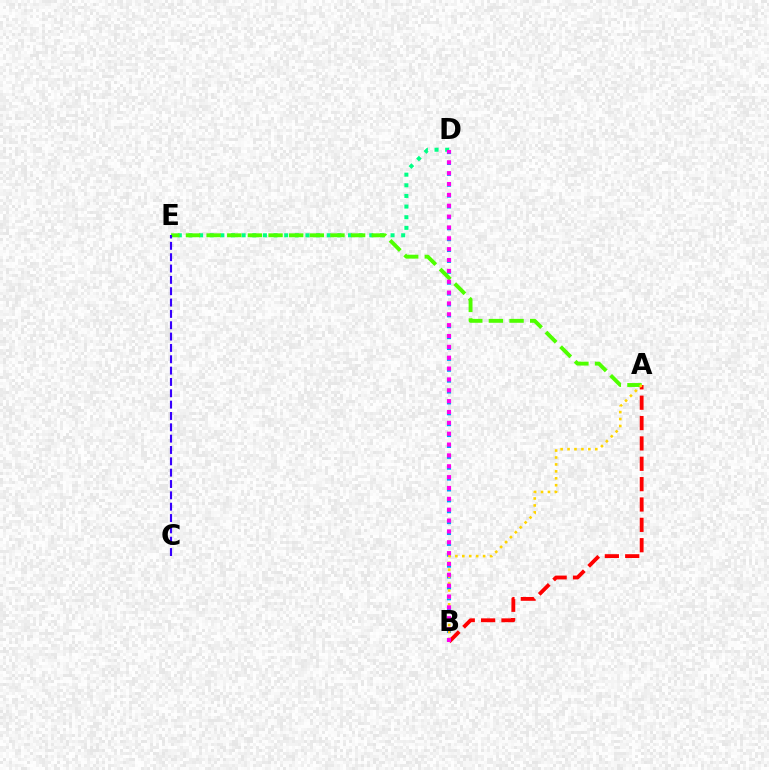{('B', 'D'): [{'color': '#009eff', 'line_style': 'dotted', 'thickness': 2.96}, {'color': '#ff00ed', 'line_style': 'dotted', 'thickness': 2.95}], ('A', 'B'): [{'color': '#ff0000', 'line_style': 'dashed', 'thickness': 2.77}, {'color': '#ffd500', 'line_style': 'dotted', 'thickness': 1.88}], ('D', 'E'): [{'color': '#00ff86', 'line_style': 'dotted', 'thickness': 2.89}], ('A', 'E'): [{'color': '#4fff00', 'line_style': 'dashed', 'thickness': 2.8}], ('C', 'E'): [{'color': '#3700ff', 'line_style': 'dashed', 'thickness': 1.54}]}